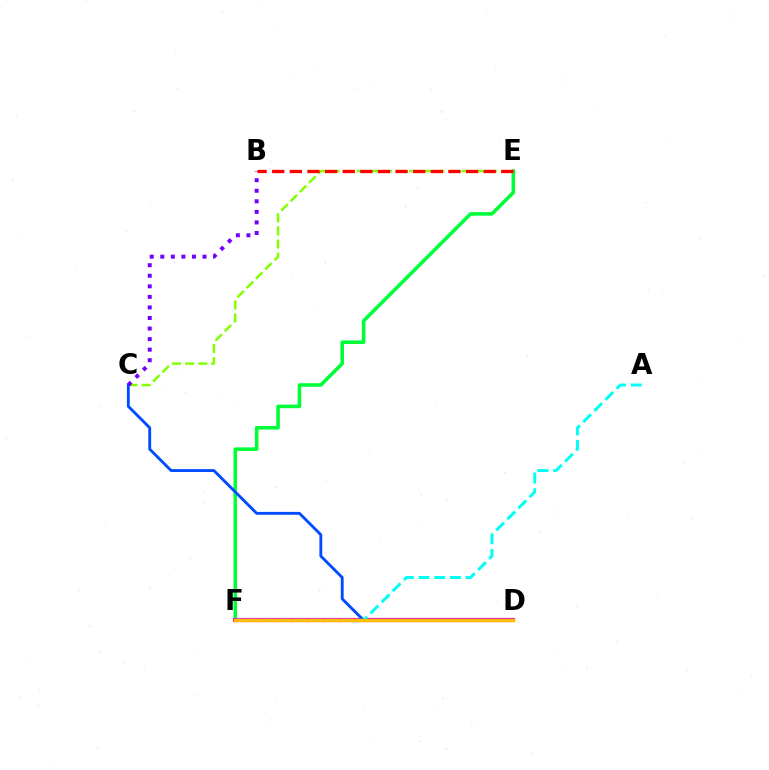{('E', 'F'): [{'color': '#00ff39', 'line_style': 'solid', 'thickness': 2.57}], ('C', 'E'): [{'color': '#84ff00', 'line_style': 'dashed', 'thickness': 1.78}], ('D', 'F'): [{'color': '#ff00cf', 'line_style': 'solid', 'thickness': 3.0}, {'color': '#ffbd00', 'line_style': 'solid', 'thickness': 2.45}], ('C', 'D'): [{'color': '#004bff', 'line_style': 'solid', 'thickness': 2.06}], ('B', 'C'): [{'color': '#7200ff', 'line_style': 'dotted', 'thickness': 2.87}], ('B', 'E'): [{'color': '#ff0000', 'line_style': 'dashed', 'thickness': 2.39}], ('A', 'F'): [{'color': '#00fff6', 'line_style': 'dashed', 'thickness': 2.13}]}